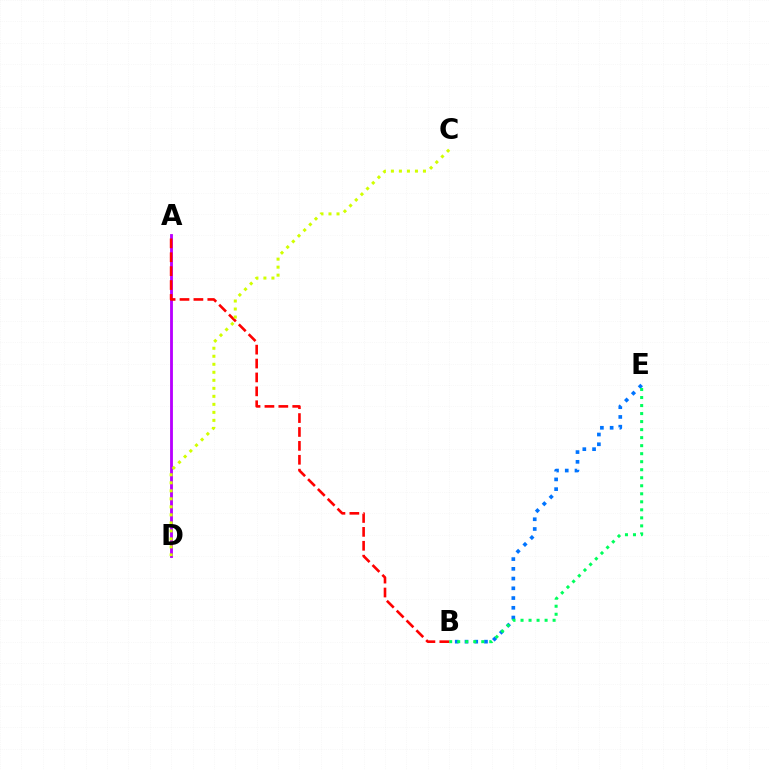{('B', 'E'): [{'color': '#0074ff', 'line_style': 'dotted', 'thickness': 2.65}, {'color': '#00ff5c', 'line_style': 'dotted', 'thickness': 2.18}], ('A', 'D'): [{'color': '#b900ff', 'line_style': 'solid', 'thickness': 2.04}], ('A', 'B'): [{'color': '#ff0000', 'line_style': 'dashed', 'thickness': 1.89}], ('C', 'D'): [{'color': '#d1ff00', 'line_style': 'dotted', 'thickness': 2.18}]}